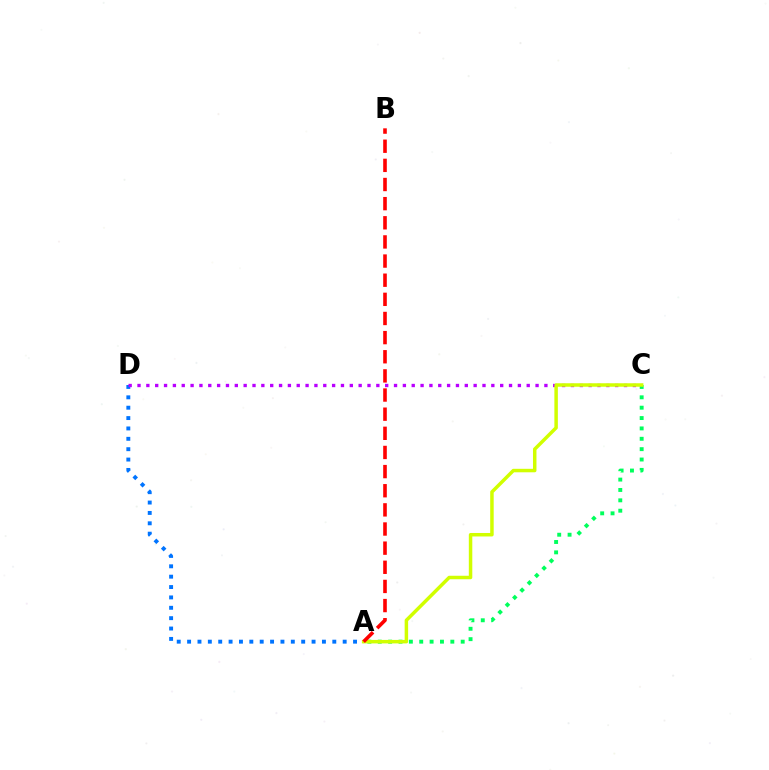{('A', 'D'): [{'color': '#0074ff', 'line_style': 'dotted', 'thickness': 2.82}], ('C', 'D'): [{'color': '#b900ff', 'line_style': 'dotted', 'thickness': 2.4}], ('A', 'C'): [{'color': '#00ff5c', 'line_style': 'dotted', 'thickness': 2.82}, {'color': '#d1ff00', 'line_style': 'solid', 'thickness': 2.51}], ('A', 'B'): [{'color': '#ff0000', 'line_style': 'dashed', 'thickness': 2.6}]}